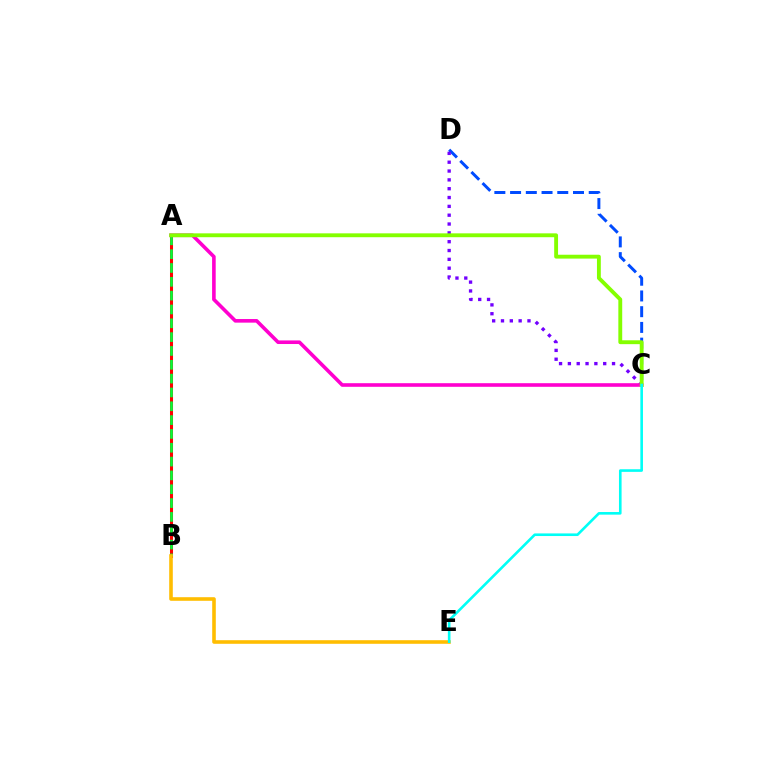{('C', 'D'): [{'color': '#004bff', 'line_style': 'dashed', 'thickness': 2.14}, {'color': '#7200ff', 'line_style': 'dotted', 'thickness': 2.4}], ('A', 'B'): [{'color': '#ff0000', 'line_style': 'solid', 'thickness': 2.18}, {'color': '#00ff39', 'line_style': 'dashed', 'thickness': 1.88}], ('A', 'C'): [{'color': '#ff00cf', 'line_style': 'solid', 'thickness': 2.6}, {'color': '#84ff00', 'line_style': 'solid', 'thickness': 2.78}], ('B', 'E'): [{'color': '#ffbd00', 'line_style': 'solid', 'thickness': 2.59}], ('C', 'E'): [{'color': '#00fff6', 'line_style': 'solid', 'thickness': 1.89}]}